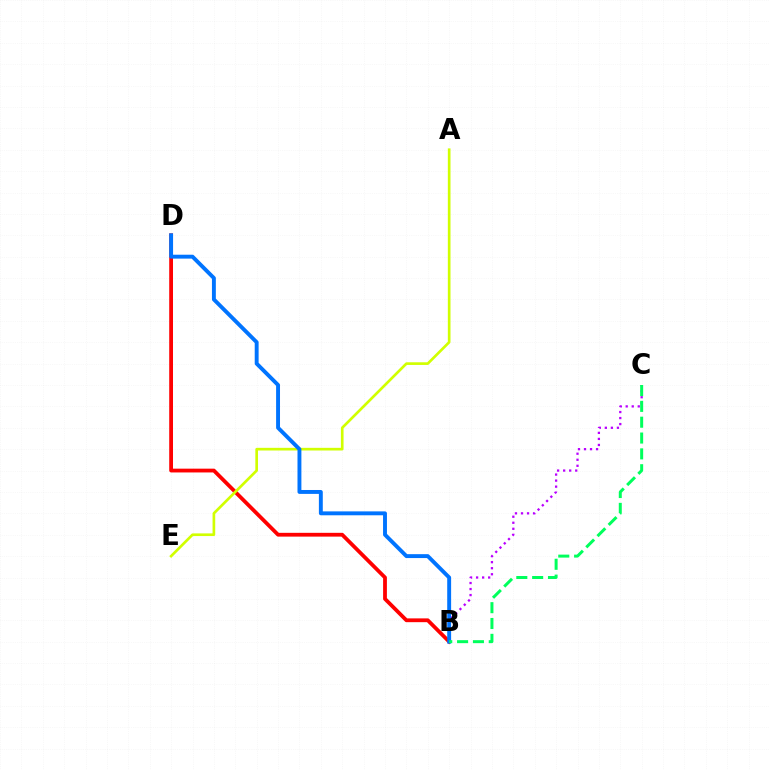{('B', 'D'): [{'color': '#ff0000', 'line_style': 'solid', 'thickness': 2.73}, {'color': '#0074ff', 'line_style': 'solid', 'thickness': 2.81}], ('B', 'C'): [{'color': '#b900ff', 'line_style': 'dotted', 'thickness': 1.64}, {'color': '#00ff5c', 'line_style': 'dashed', 'thickness': 2.15}], ('A', 'E'): [{'color': '#d1ff00', 'line_style': 'solid', 'thickness': 1.92}]}